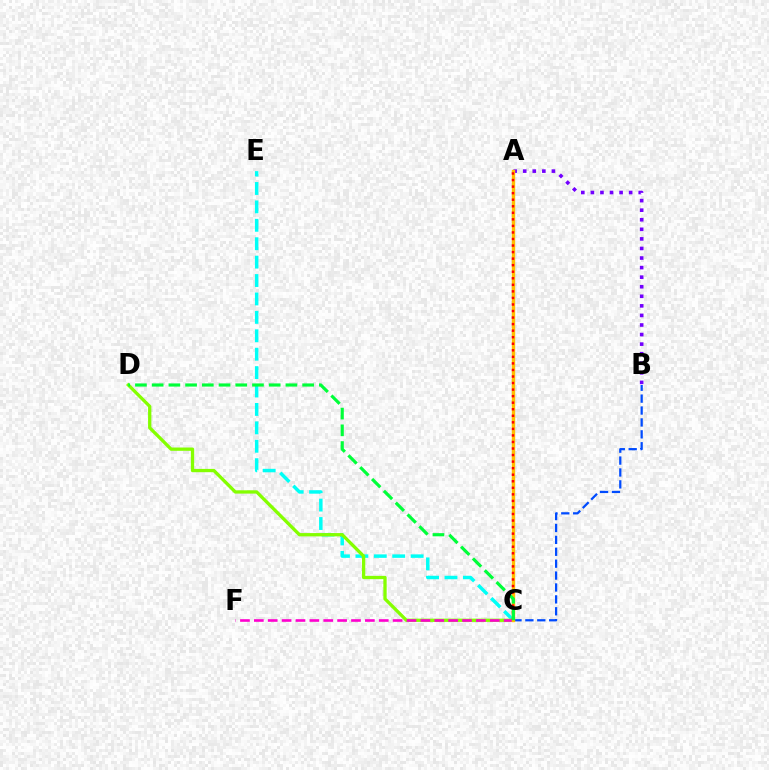{('B', 'C'): [{'color': '#004bff', 'line_style': 'dashed', 'thickness': 1.62}], ('A', 'B'): [{'color': '#7200ff', 'line_style': 'dotted', 'thickness': 2.6}], ('C', 'E'): [{'color': '#00fff6', 'line_style': 'dashed', 'thickness': 2.5}], ('C', 'D'): [{'color': '#84ff00', 'line_style': 'solid', 'thickness': 2.37}, {'color': '#00ff39', 'line_style': 'dashed', 'thickness': 2.27}], ('C', 'F'): [{'color': '#ff00cf', 'line_style': 'dashed', 'thickness': 1.89}], ('A', 'C'): [{'color': '#ffbd00', 'line_style': 'solid', 'thickness': 2.43}, {'color': '#ff0000', 'line_style': 'dotted', 'thickness': 1.78}]}